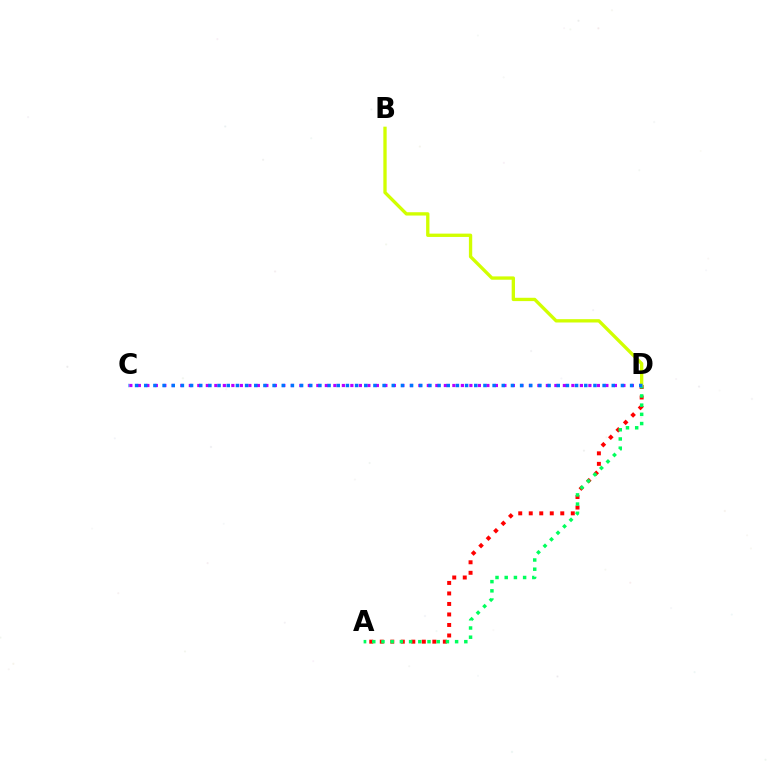{('C', 'D'): [{'color': '#b900ff', 'line_style': 'dotted', 'thickness': 2.31}, {'color': '#0074ff', 'line_style': 'dotted', 'thickness': 2.49}], ('A', 'D'): [{'color': '#ff0000', 'line_style': 'dotted', 'thickness': 2.86}, {'color': '#00ff5c', 'line_style': 'dotted', 'thickness': 2.5}], ('B', 'D'): [{'color': '#d1ff00', 'line_style': 'solid', 'thickness': 2.39}]}